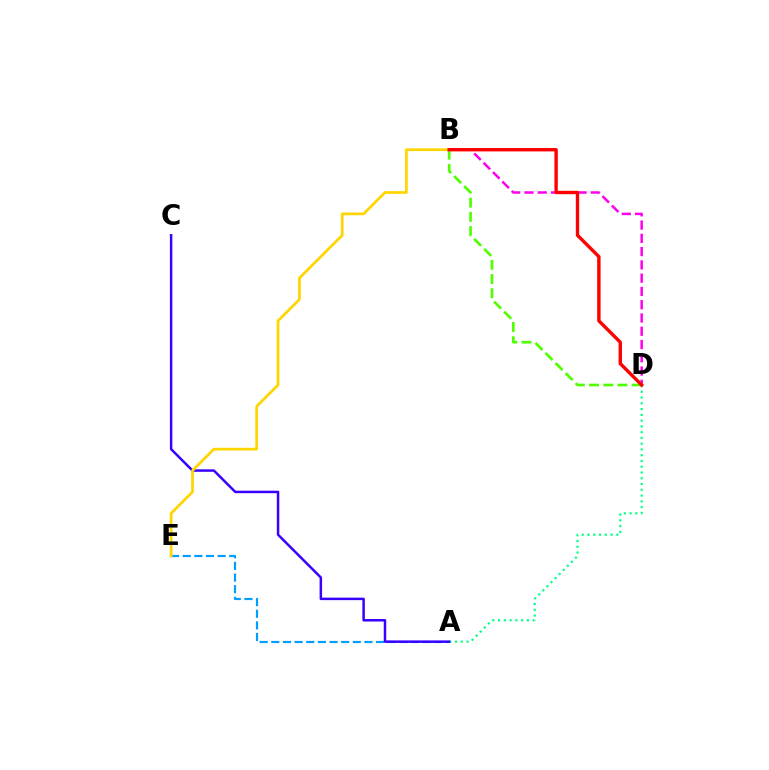{('A', 'E'): [{'color': '#009eff', 'line_style': 'dashed', 'thickness': 1.58}], ('B', 'D'): [{'color': '#ff00ed', 'line_style': 'dashed', 'thickness': 1.8}, {'color': '#4fff00', 'line_style': 'dashed', 'thickness': 1.93}, {'color': '#ff0000', 'line_style': 'solid', 'thickness': 2.44}], ('A', 'D'): [{'color': '#00ff86', 'line_style': 'dotted', 'thickness': 1.57}], ('A', 'C'): [{'color': '#3700ff', 'line_style': 'solid', 'thickness': 1.79}], ('B', 'E'): [{'color': '#ffd500', 'line_style': 'solid', 'thickness': 1.97}]}